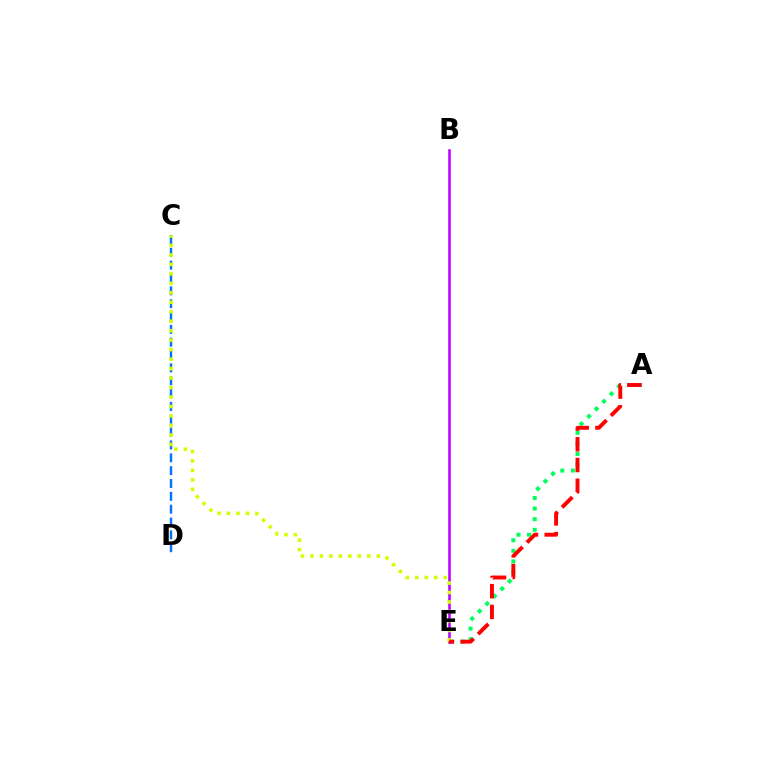{('A', 'E'): [{'color': '#00ff5c', 'line_style': 'dotted', 'thickness': 2.88}, {'color': '#ff0000', 'line_style': 'dashed', 'thickness': 2.82}], ('B', 'E'): [{'color': '#b900ff', 'line_style': 'solid', 'thickness': 1.83}], ('C', 'D'): [{'color': '#0074ff', 'line_style': 'dashed', 'thickness': 1.74}], ('C', 'E'): [{'color': '#d1ff00', 'line_style': 'dotted', 'thickness': 2.57}]}